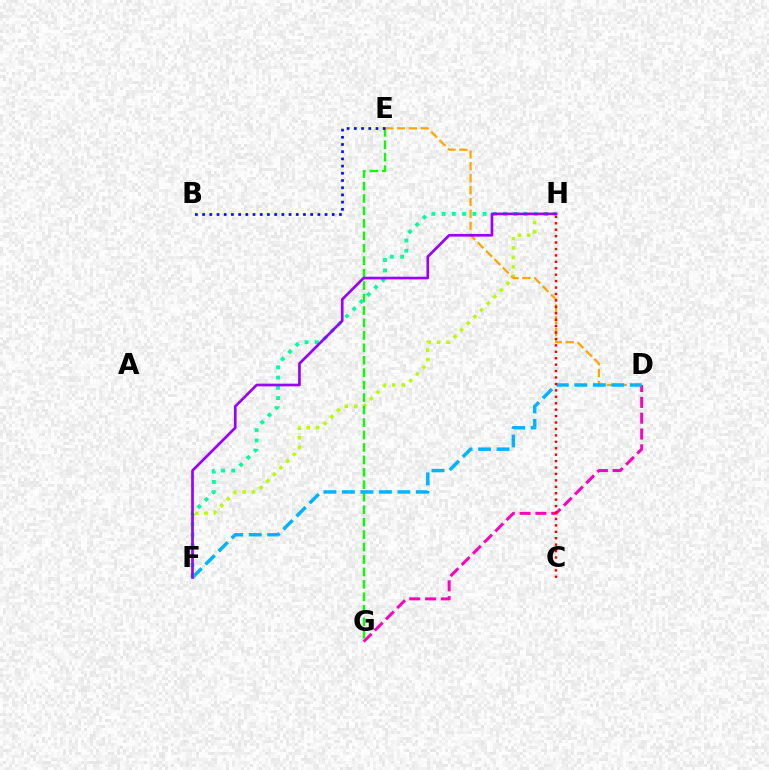{('F', 'H'): [{'color': '#b3ff00', 'line_style': 'dotted', 'thickness': 2.55}, {'color': '#00ff9d', 'line_style': 'dotted', 'thickness': 2.78}, {'color': '#9b00ff', 'line_style': 'solid', 'thickness': 1.94}], ('E', 'G'): [{'color': '#08ff00', 'line_style': 'dashed', 'thickness': 1.69}], ('D', 'G'): [{'color': '#ff00bd', 'line_style': 'dashed', 'thickness': 2.15}], ('D', 'E'): [{'color': '#ffa500', 'line_style': 'dashed', 'thickness': 1.61}], ('D', 'F'): [{'color': '#00b5ff', 'line_style': 'dashed', 'thickness': 2.51}], ('B', 'E'): [{'color': '#0010ff', 'line_style': 'dotted', 'thickness': 1.96}], ('C', 'H'): [{'color': '#ff0000', 'line_style': 'dotted', 'thickness': 1.75}]}